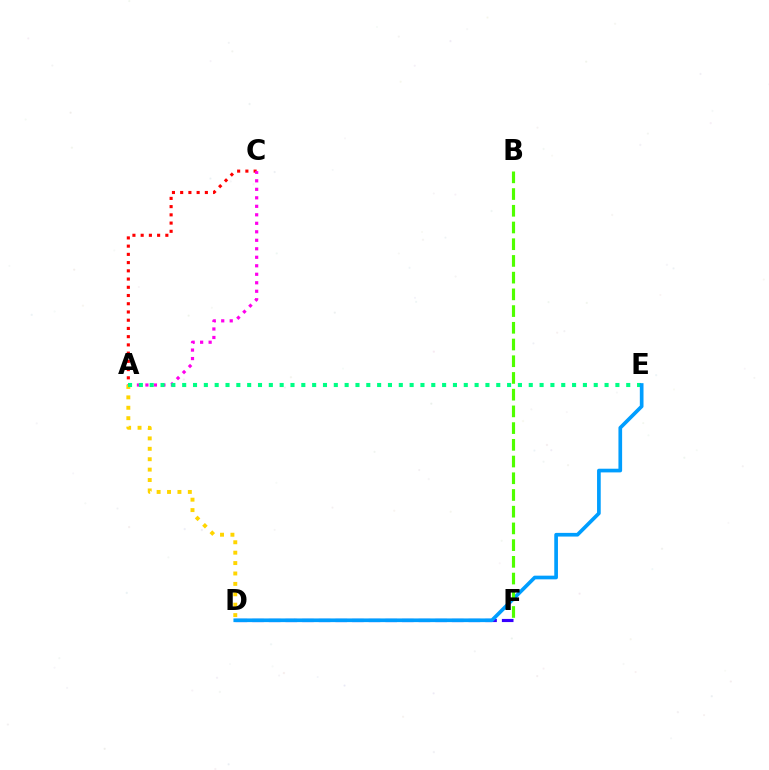{('A', 'C'): [{'color': '#ff0000', 'line_style': 'dotted', 'thickness': 2.24}, {'color': '#ff00ed', 'line_style': 'dotted', 'thickness': 2.31}], ('A', 'D'): [{'color': '#ffd500', 'line_style': 'dotted', 'thickness': 2.83}], ('A', 'E'): [{'color': '#00ff86', 'line_style': 'dotted', 'thickness': 2.94}], ('D', 'F'): [{'color': '#3700ff', 'line_style': 'dashed', 'thickness': 2.26}], ('D', 'E'): [{'color': '#009eff', 'line_style': 'solid', 'thickness': 2.65}], ('B', 'F'): [{'color': '#4fff00', 'line_style': 'dashed', 'thickness': 2.27}]}